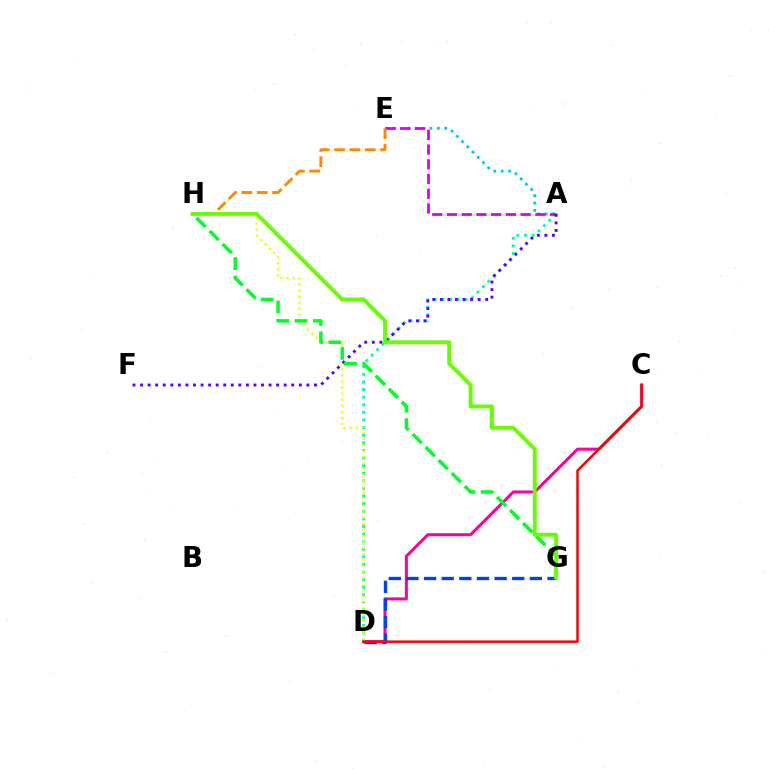{('C', 'D'): [{'color': '#ff00a0', 'line_style': 'solid', 'thickness': 2.18}, {'color': '#ff0000', 'line_style': 'solid', 'thickness': 1.8}], ('A', 'E'): [{'color': '#00c7ff', 'line_style': 'dotted', 'thickness': 2.02}, {'color': '#d600ff', 'line_style': 'dashed', 'thickness': 2.0}], ('A', 'D'): [{'color': '#00ffaf', 'line_style': 'dotted', 'thickness': 2.07}], ('E', 'H'): [{'color': '#ff8800', 'line_style': 'dashed', 'thickness': 2.09}], ('D', 'H'): [{'color': '#eeff00', 'line_style': 'dotted', 'thickness': 1.65}], ('D', 'G'): [{'color': '#003fff', 'line_style': 'dashed', 'thickness': 2.4}], ('A', 'F'): [{'color': '#4f00ff', 'line_style': 'dotted', 'thickness': 2.05}], ('G', 'H'): [{'color': '#00ff27', 'line_style': 'dashed', 'thickness': 2.5}, {'color': '#66ff00', 'line_style': 'solid', 'thickness': 2.8}]}